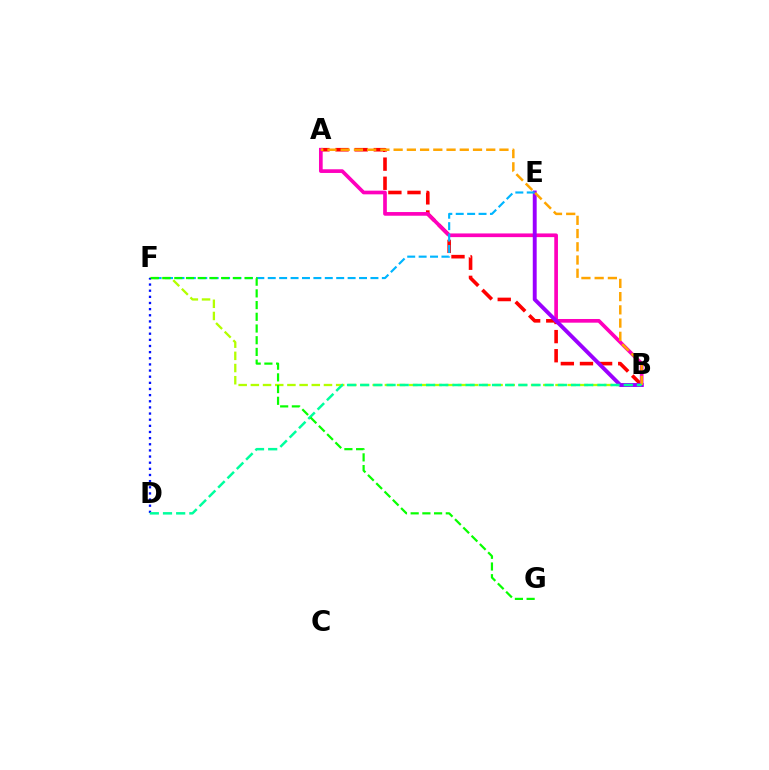{('A', 'B'): [{'color': '#ff0000', 'line_style': 'dashed', 'thickness': 2.6}, {'color': '#ff00bd', 'line_style': 'solid', 'thickness': 2.65}, {'color': '#ffa500', 'line_style': 'dashed', 'thickness': 1.8}], ('B', 'F'): [{'color': '#b3ff00', 'line_style': 'dashed', 'thickness': 1.66}], ('B', 'E'): [{'color': '#9b00ff', 'line_style': 'solid', 'thickness': 2.81}], ('E', 'F'): [{'color': '#00b5ff', 'line_style': 'dashed', 'thickness': 1.55}], ('D', 'F'): [{'color': '#0010ff', 'line_style': 'dotted', 'thickness': 1.67}], ('B', 'D'): [{'color': '#00ff9d', 'line_style': 'dashed', 'thickness': 1.79}], ('F', 'G'): [{'color': '#08ff00', 'line_style': 'dashed', 'thickness': 1.59}]}